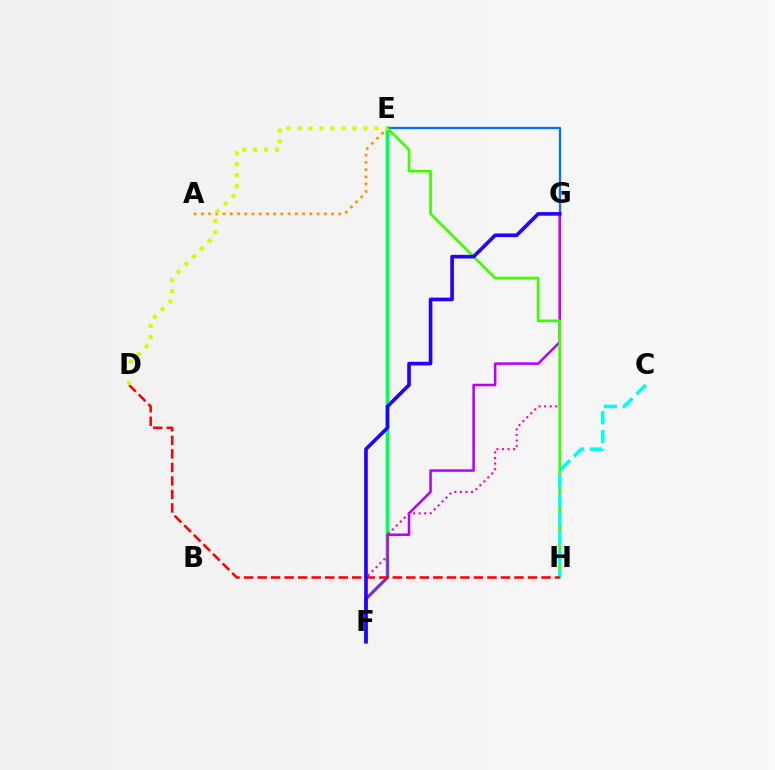{('E', 'F'): [{'color': '#00ff5c', 'line_style': 'solid', 'thickness': 2.67}], ('F', 'G'): [{'color': '#b900ff', 'line_style': 'solid', 'thickness': 1.82}, {'color': '#ff00ac', 'line_style': 'dotted', 'thickness': 1.51}, {'color': '#2500ff', 'line_style': 'solid', 'thickness': 2.62}], ('E', 'G'): [{'color': '#0074ff', 'line_style': 'solid', 'thickness': 1.65}], ('E', 'H'): [{'color': '#3dff00', 'line_style': 'solid', 'thickness': 1.95}], ('A', 'E'): [{'color': '#ff9400', 'line_style': 'dotted', 'thickness': 1.97}], ('C', 'H'): [{'color': '#00fff6', 'line_style': 'dashed', 'thickness': 2.56}], ('D', 'H'): [{'color': '#ff0000', 'line_style': 'dashed', 'thickness': 1.84}], ('D', 'E'): [{'color': '#d1ff00', 'line_style': 'dotted', 'thickness': 2.98}]}